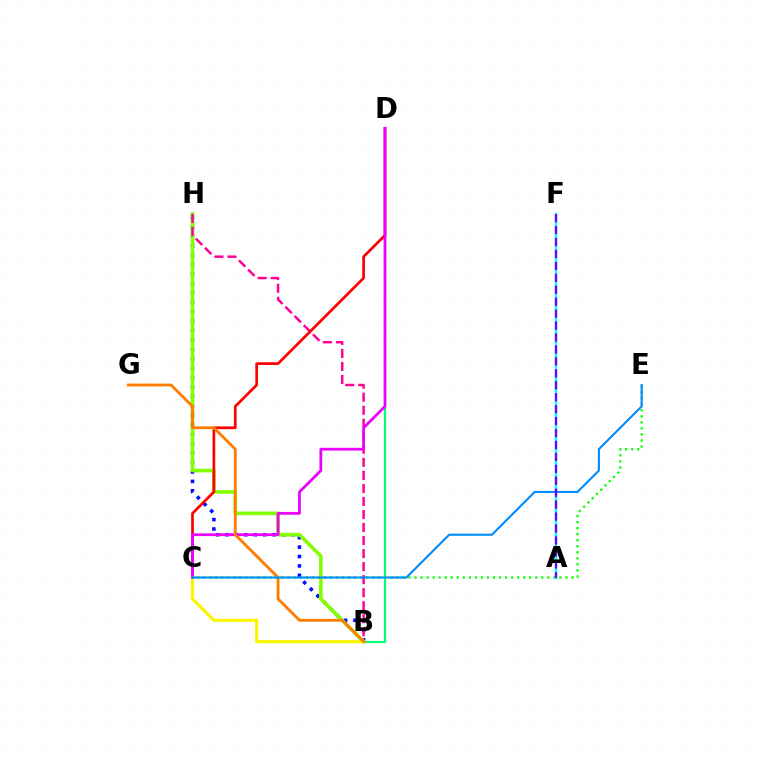{('B', 'D'): [{'color': '#00ff74', 'line_style': 'solid', 'thickness': 1.58}], ('B', 'H'): [{'color': '#0010ff', 'line_style': 'dotted', 'thickness': 2.56}, {'color': '#84ff00', 'line_style': 'solid', 'thickness': 2.61}, {'color': '#ff0094', 'line_style': 'dashed', 'thickness': 1.77}], ('C', 'D'): [{'color': '#ff0000', 'line_style': 'solid', 'thickness': 1.96}, {'color': '#ee00ff', 'line_style': 'solid', 'thickness': 1.99}], ('B', 'C'): [{'color': '#fcf500', 'line_style': 'solid', 'thickness': 2.26}], ('A', 'F'): [{'color': '#00fff6', 'line_style': 'solid', 'thickness': 1.73}, {'color': '#7200ff', 'line_style': 'dashed', 'thickness': 1.62}], ('B', 'G'): [{'color': '#ff7c00', 'line_style': 'solid', 'thickness': 2.04}], ('C', 'E'): [{'color': '#08ff00', 'line_style': 'dotted', 'thickness': 1.64}, {'color': '#008cff', 'line_style': 'solid', 'thickness': 1.52}]}